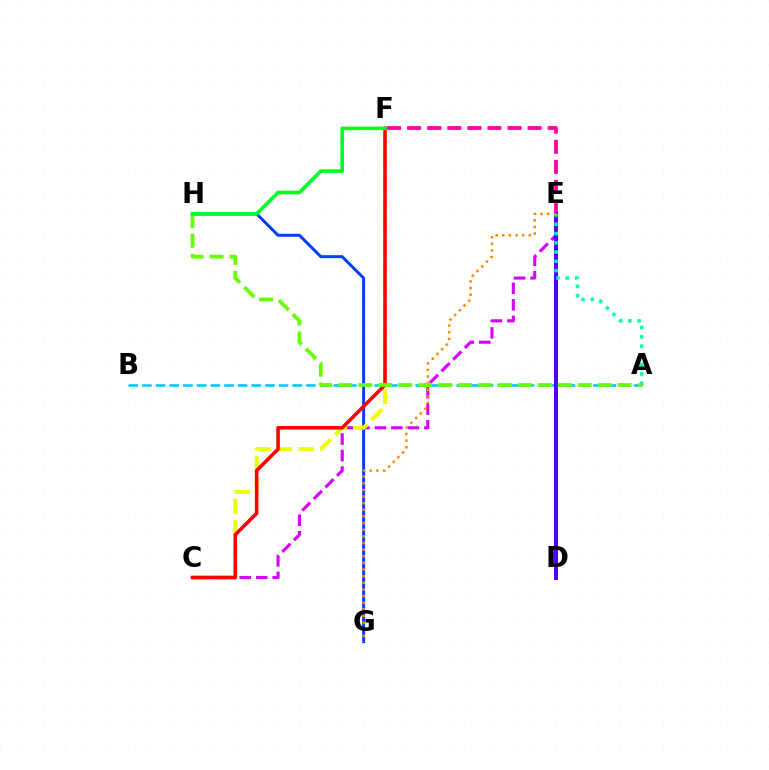{('C', 'E'): [{'color': '#d600ff', 'line_style': 'dashed', 'thickness': 2.24}], ('E', 'F'): [{'color': '#ff00a0', 'line_style': 'dashed', 'thickness': 2.73}], ('G', 'H'): [{'color': '#003fff', 'line_style': 'solid', 'thickness': 2.15}], ('A', 'B'): [{'color': '#00c7ff', 'line_style': 'dashed', 'thickness': 1.86}], ('C', 'F'): [{'color': '#eeff00', 'line_style': 'dashed', 'thickness': 2.9}, {'color': '#ff0000', 'line_style': 'solid', 'thickness': 2.55}], ('D', 'E'): [{'color': '#4f00ff', 'line_style': 'solid', 'thickness': 2.88}], ('A', 'E'): [{'color': '#00ffaf', 'line_style': 'dotted', 'thickness': 2.52}], ('E', 'G'): [{'color': '#ff8800', 'line_style': 'dotted', 'thickness': 1.8}], ('A', 'H'): [{'color': '#66ff00', 'line_style': 'dashed', 'thickness': 2.71}], ('F', 'H'): [{'color': '#00ff27', 'line_style': 'solid', 'thickness': 2.59}]}